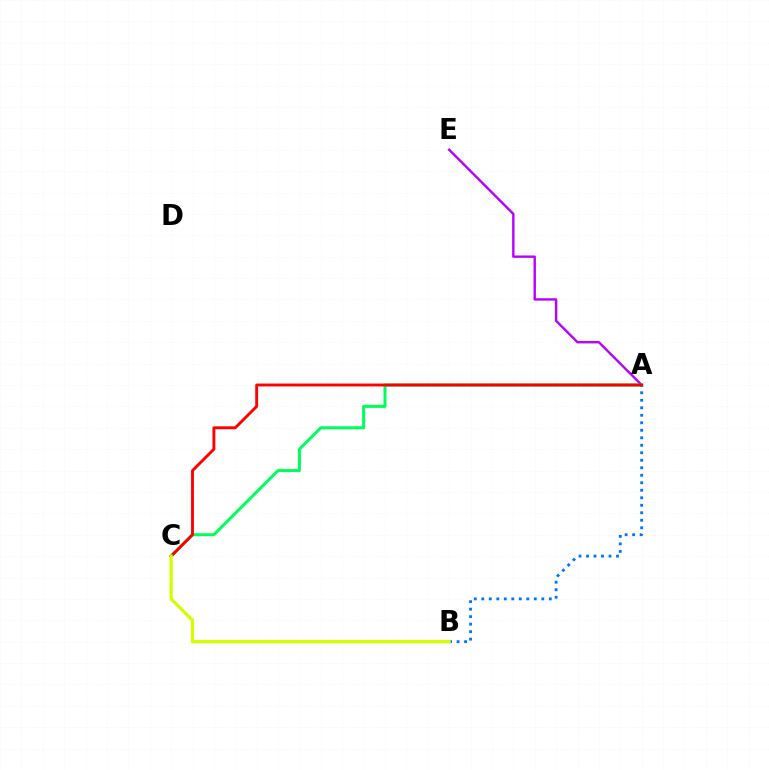{('A', 'E'): [{'color': '#b900ff', 'line_style': 'solid', 'thickness': 1.73}], ('A', 'C'): [{'color': '#00ff5c', 'line_style': 'solid', 'thickness': 2.17}, {'color': '#ff0000', 'line_style': 'solid', 'thickness': 2.08}], ('A', 'B'): [{'color': '#0074ff', 'line_style': 'dotted', 'thickness': 2.04}], ('B', 'C'): [{'color': '#d1ff00', 'line_style': 'solid', 'thickness': 2.32}]}